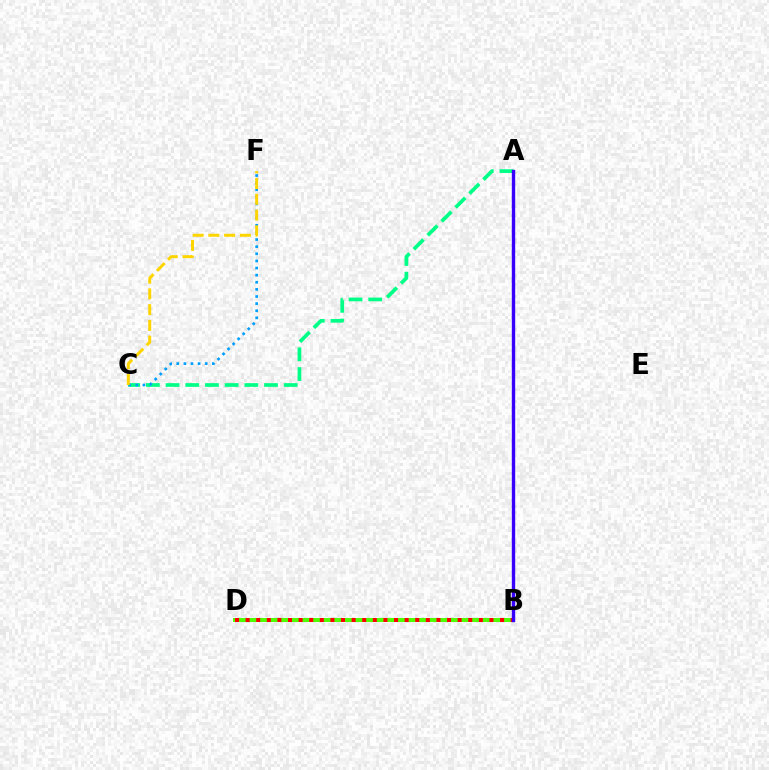{('A', 'C'): [{'color': '#00ff86', 'line_style': 'dashed', 'thickness': 2.68}], ('B', 'D'): [{'color': '#ff00ed', 'line_style': 'solid', 'thickness': 2.7}, {'color': '#4fff00', 'line_style': 'solid', 'thickness': 2.9}, {'color': '#ff0000', 'line_style': 'dotted', 'thickness': 2.88}], ('C', 'F'): [{'color': '#009eff', 'line_style': 'dotted', 'thickness': 1.93}, {'color': '#ffd500', 'line_style': 'dashed', 'thickness': 2.14}], ('A', 'B'): [{'color': '#3700ff', 'line_style': 'solid', 'thickness': 2.43}]}